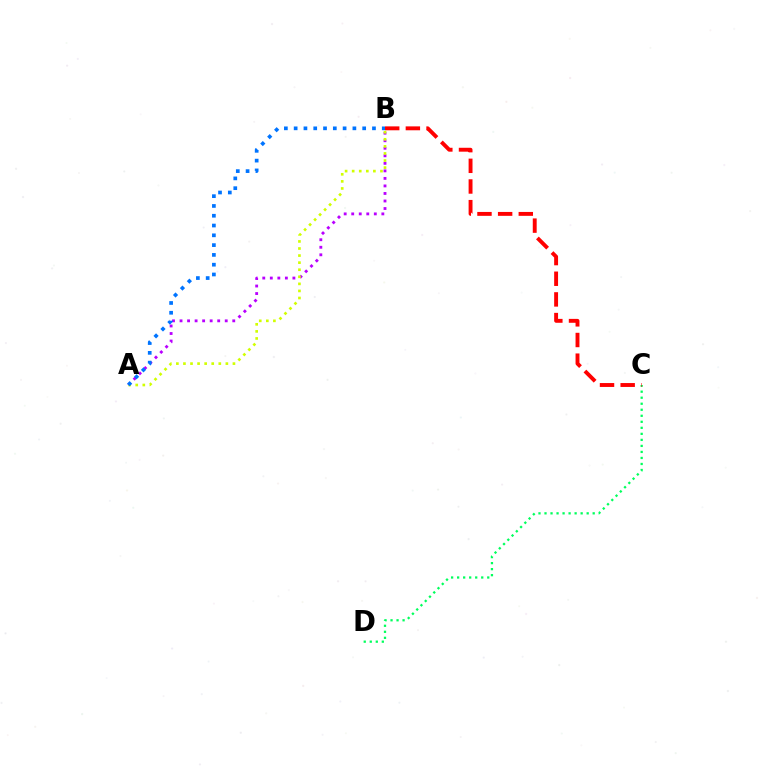{('C', 'D'): [{'color': '#00ff5c', 'line_style': 'dotted', 'thickness': 1.64}], ('A', 'B'): [{'color': '#b900ff', 'line_style': 'dotted', 'thickness': 2.05}, {'color': '#d1ff00', 'line_style': 'dotted', 'thickness': 1.92}, {'color': '#0074ff', 'line_style': 'dotted', 'thickness': 2.66}], ('B', 'C'): [{'color': '#ff0000', 'line_style': 'dashed', 'thickness': 2.81}]}